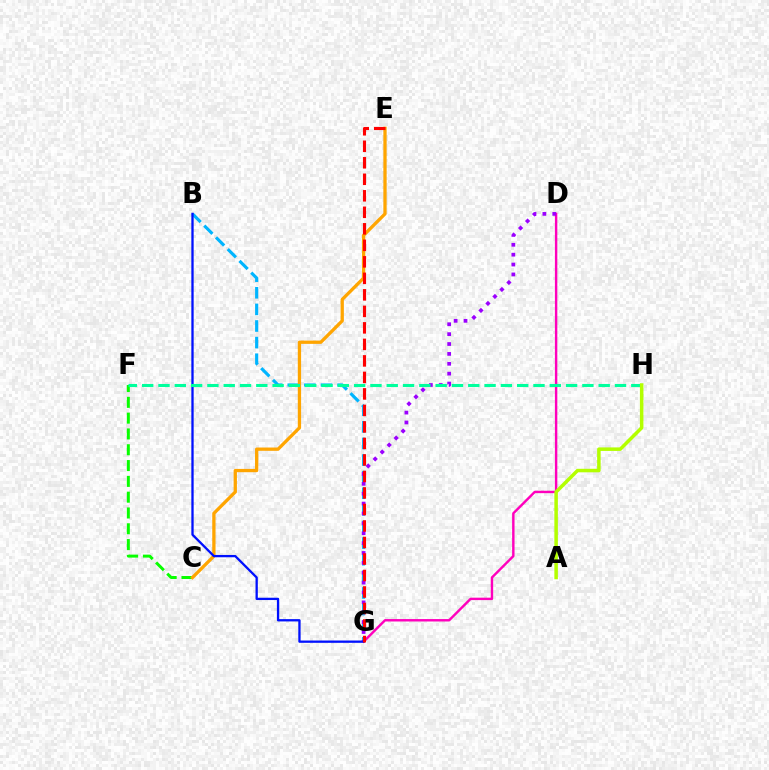{('B', 'G'): [{'color': '#00b5ff', 'line_style': 'dashed', 'thickness': 2.26}, {'color': '#0010ff', 'line_style': 'solid', 'thickness': 1.66}], ('C', 'F'): [{'color': '#08ff00', 'line_style': 'dashed', 'thickness': 2.15}], ('C', 'E'): [{'color': '#ffa500', 'line_style': 'solid', 'thickness': 2.37}], ('D', 'G'): [{'color': '#ff00bd', 'line_style': 'solid', 'thickness': 1.74}, {'color': '#9b00ff', 'line_style': 'dotted', 'thickness': 2.68}], ('F', 'H'): [{'color': '#00ff9d', 'line_style': 'dashed', 'thickness': 2.21}], ('A', 'H'): [{'color': '#b3ff00', 'line_style': 'solid', 'thickness': 2.53}], ('E', 'G'): [{'color': '#ff0000', 'line_style': 'dashed', 'thickness': 2.24}]}